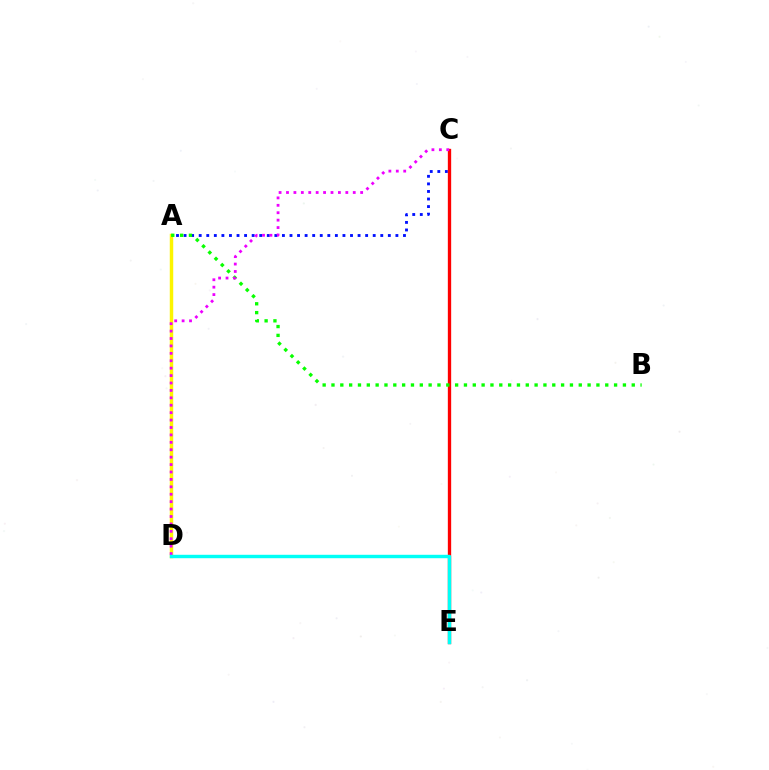{('A', 'D'): [{'color': '#fcf500', 'line_style': 'solid', 'thickness': 2.49}], ('A', 'C'): [{'color': '#0010ff', 'line_style': 'dotted', 'thickness': 2.06}], ('C', 'E'): [{'color': '#ff0000', 'line_style': 'solid', 'thickness': 2.4}], ('A', 'B'): [{'color': '#08ff00', 'line_style': 'dotted', 'thickness': 2.4}], ('C', 'D'): [{'color': '#ee00ff', 'line_style': 'dotted', 'thickness': 2.02}], ('D', 'E'): [{'color': '#00fff6', 'line_style': 'solid', 'thickness': 2.46}]}